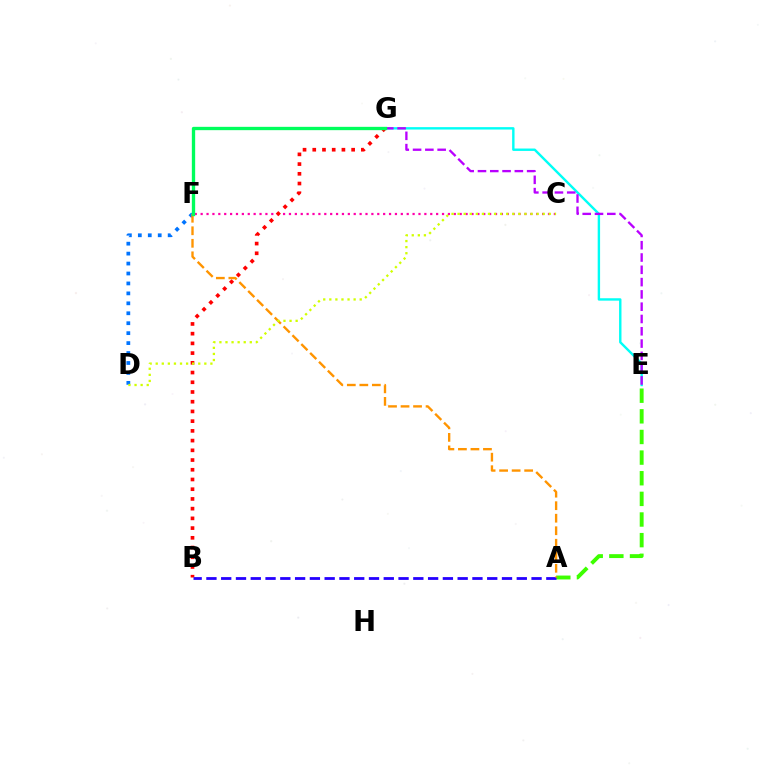{('A', 'E'): [{'color': '#3dff00', 'line_style': 'dashed', 'thickness': 2.8}], ('C', 'F'): [{'color': '#ff00ac', 'line_style': 'dotted', 'thickness': 1.6}], ('B', 'G'): [{'color': '#ff0000', 'line_style': 'dotted', 'thickness': 2.64}], ('A', 'B'): [{'color': '#2500ff', 'line_style': 'dashed', 'thickness': 2.01}], ('D', 'F'): [{'color': '#0074ff', 'line_style': 'dotted', 'thickness': 2.7}], ('E', 'G'): [{'color': '#00fff6', 'line_style': 'solid', 'thickness': 1.73}, {'color': '#b900ff', 'line_style': 'dashed', 'thickness': 1.67}], ('A', 'F'): [{'color': '#ff9400', 'line_style': 'dashed', 'thickness': 1.7}], ('C', 'D'): [{'color': '#d1ff00', 'line_style': 'dotted', 'thickness': 1.65}], ('F', 'G'): [{'color': '#00ff5c', 'line_style': 'solid', 'thickness': 2.4}]}